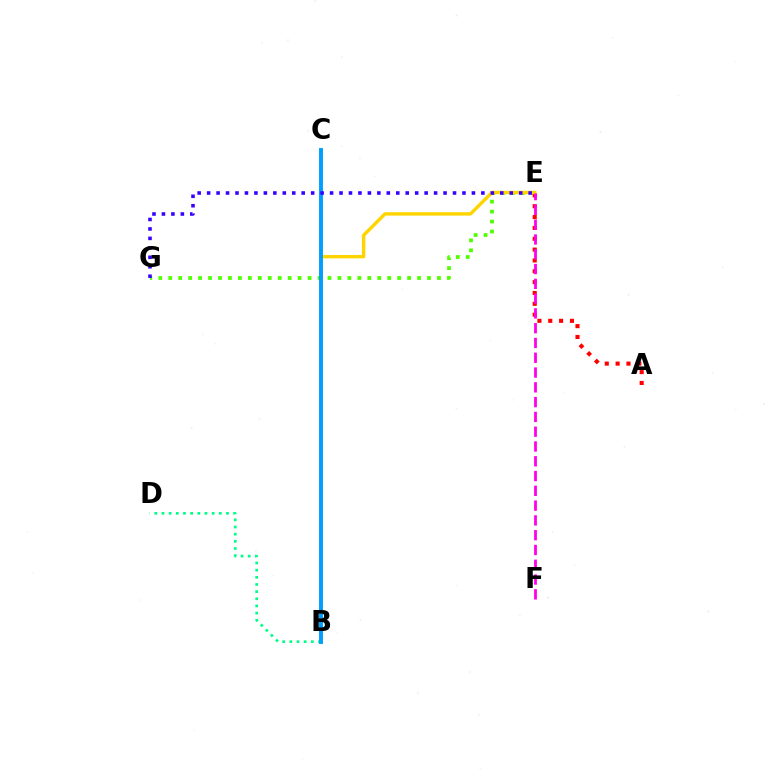{('E', 'G'): [{'color': '#4fff00', 'line_style': 'dotted', 'thickness': 2.7}, {'color': '#3700ff', 'line_style': 'dotted', 'thickness': 2.57}], ('A', 'E'): [{'color': '#ff0000', 'line_style': 'dotted', 'thickness': 2.95}], ('B', 'D'): [{'color': '#00ff86', 'line_style': 'dotted', 'thickness': 1.95}], ('B', 'E'): [{'color': '#ffd500', 'line_style': 'solid', 'thickness': 2.46}], ('B', 'C'): [{'color': '#009eff', 'line_style': 'solid', 'thickness': 2.82}], ('E', 'F'): [{'color': '#ff00ed', 'line_style': 'dashed', 'thickness': 2.01}]}